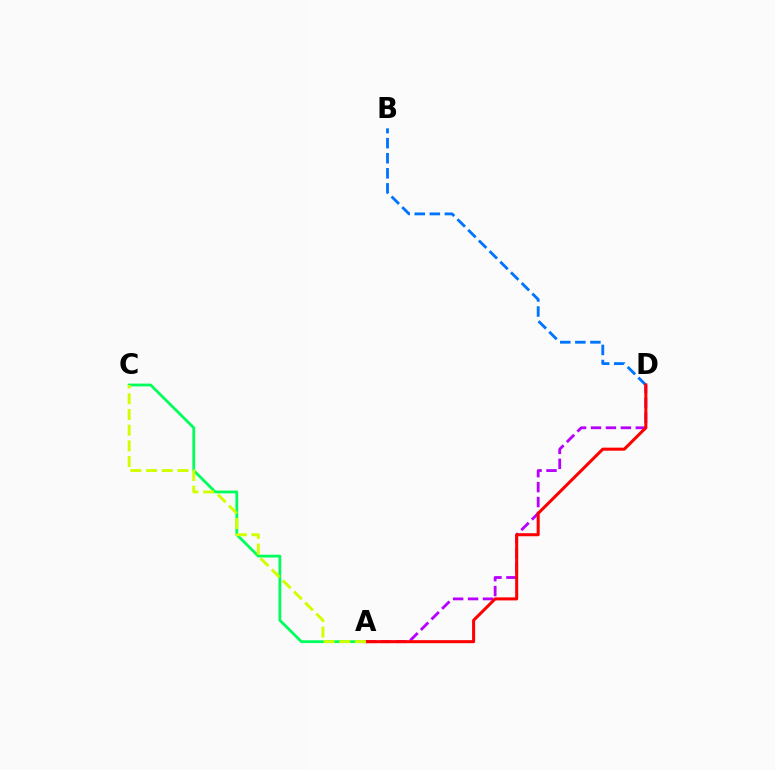{('A', 'C'): [{'color': '#00ff5c', 'line_style': 'solid', 'thickness': 2.01}, {'color': '#d1ff00', 'line_style': 'dashed', 'thickness': 2.13}], ('B', 'D'): [{'color': '#0074ff', 'line_style': 'dashed', 'thickness': 2.05}], ('A', 'D'): [{'color': '#b900ff', 'line_style': 'dashed', 'thickness': 2.03}, {'color': '#ff0000', 'line_style': 'solid', 'thickness': 2.19}]}